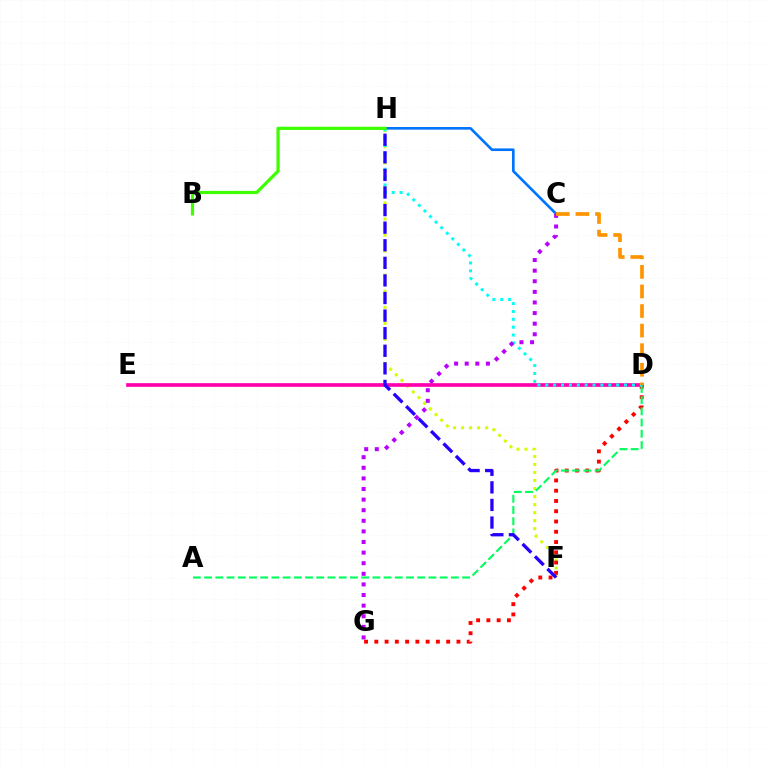{('F', 'H'): [{'color': '#d1ff00', 'line_style': 'dotted', 'thickness': 2.18}, {'color': '#2500ff', 'line_style': 'dashed', 'thickness': 2.39}], ('C', 'H'): [{'color': '#0074ff', 'line_style': 'solid', 'thickness': 1.9}], ('D', 'G'): [{'color': '#ff0000', 'line_style': 'dotted', 'thickness': 2.79}], ('D', 'E'): [{'color': '#ff00ac', 'line_style': 'solid', 'thickness': 2.65}], ('A', 'D'): [{'color': '#00ff5c', 'line_style': 'dashed', 'thickness': 1.52}], ('D', 'H'): [{'color': '#00fff6', 'line_style': 'dotted', 'thickness': 2.14}], ('B', 'H'): [{'color': '#3dff00', 'line_style': 'solid', 'thickness': 2.31}], ('C', 'G'): [{'color': '#b900ff', 'line_style': 'dotted', 'thickness': 2.88}], ('C', 'D'): [{'color': '#ff9400', 'line_style': 'dashed', 'thickness': 2.66}]}